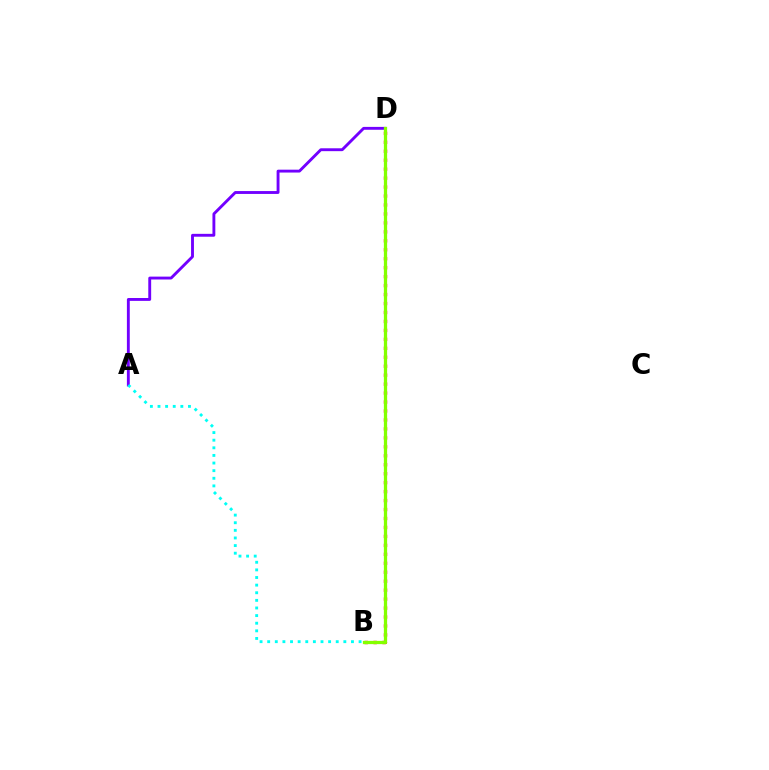{('A', 'D'): [{'color': '#7200ff', 'line_style': 'solid', 'thickness': 2.07}], ('B', 'D'): [{'color': '#ff0000', 'line_style': 'dotted', 'thickness': 2.43}, {'color': '#84ff00', 'line_style': 'solid', 'thickness': 2.34}], ('A', 'B'): [{'color': '#00fff6', 'line_style': 'dotted', 'thickness': 2.07}]}